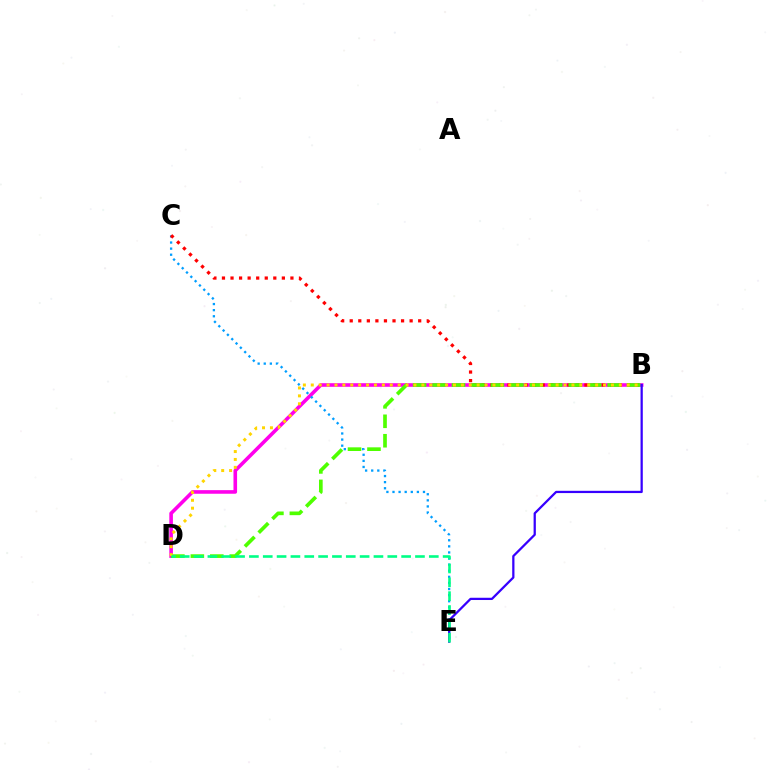{('B', 'D'): [{'color': '#ff00ed', 'line_style': 'solid', 'thickness': 2.59}, {'color': '#4fff00', 'line_style': 'dashed', 'thickness': 2.64}, {'color': '#ffd500', 'line_style': 'dotted', 'thickness': 2.15}], ('C', 'E'): [{'color': '#009eff', 'line_style': 'dotted', 'thickness': 1.66}], ('B', 'C'): [{'color': '#ff0000', 'line_style': 'dotted', 'thickness': 2.33}], ('B', 'E'): [{'color': '#3700ff', 'line_style': 'solid', 'thickness': 1.62}], ('D', 'E'): [{'color': '#00ff86', 'line_style': 'dashed', 'thickness': 1.88}]}